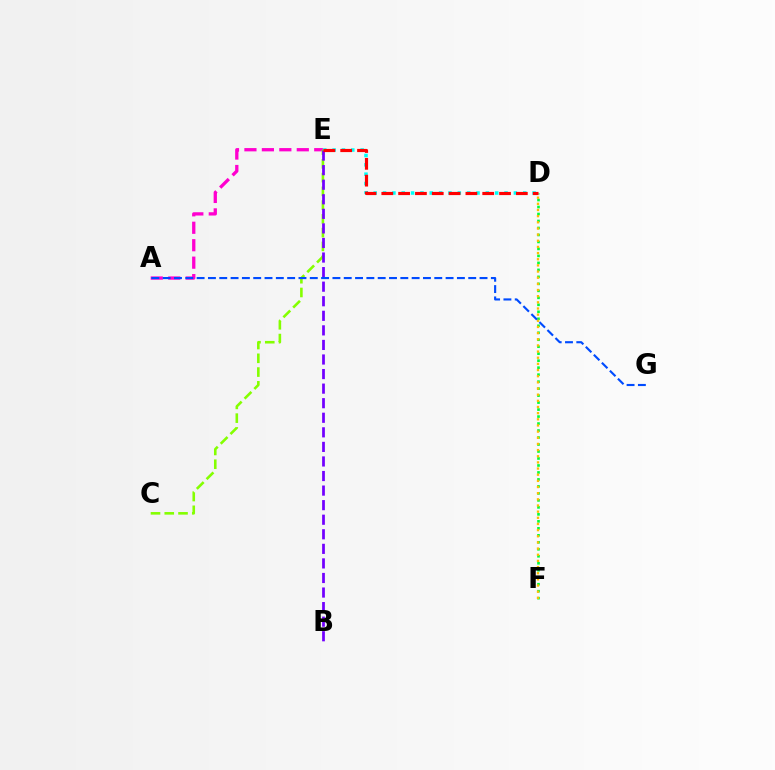{('D', 'F'): [{'color': '#00ff39', 'line_style': 'dotted', 'thickness': 1.9}, {'color': '#ffbd00', 'line_style': 'dotted', 'thickness': 1.67}], ('D', 'E'): [{'color': '#00fff6', 'line_style': 'dotted', 'thickness': 2.54}, {'color': '#ff0000', 'line_style': 'dashed', 'thickness': 2.28}], ('A', 'E'): [{'color': '#ff00cf', 'line_style': 'dashed', 'thickness': 2.37}], ('C', 'E'): [{'color': '#84ff00', 'line_style': 'dashed', 'thickness': 1.87}], ('B', 'E'): [{'color': '#7200ff', 'line_style': 'dashed', 'thickness': 1.98}], ('A', 'G'): [{'color': '#004bff', 'line_style': 'dashed', 'thickness': 1.54}]}